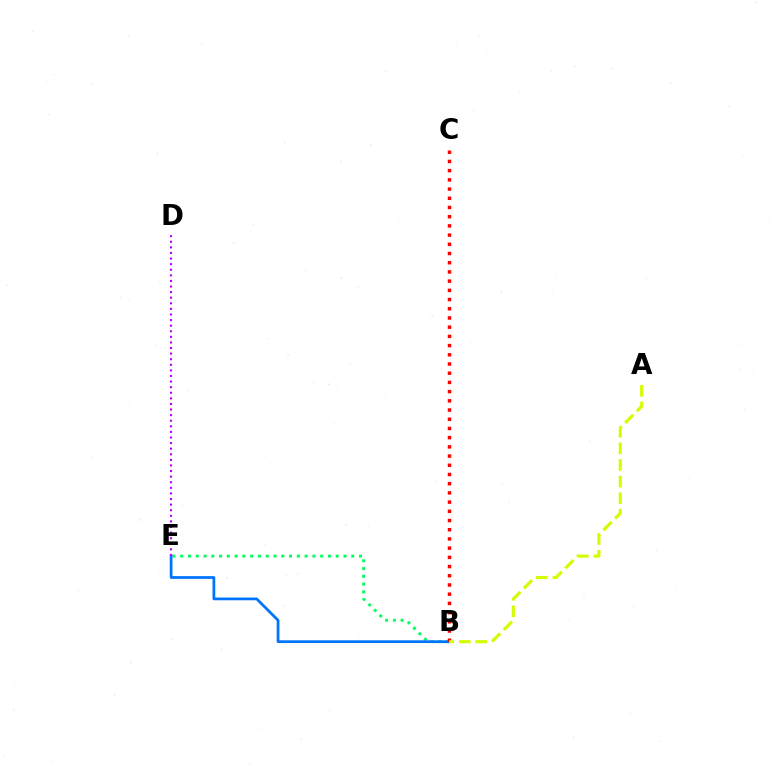{('B', 'E'): [{'color': '#00ff5c', 'line_style': 'dotted', 'thickness': 2.11}, {'color': '#0074ff', 'line_style': 'solid', 'thickness': 1.97}], ('B', 'C'): [{'color': '#ff0000', 'line_style': 'dotted', 'thickness': 2.5}], ('D', 'E'): [{'color': '#b900ff', 'line_style': 'dotted', 'thickness': 1.52}], ('A', 'B'): [{'color': '#d1ff00', 'line_style': 'dashed', 'thickness': 2.26}]}